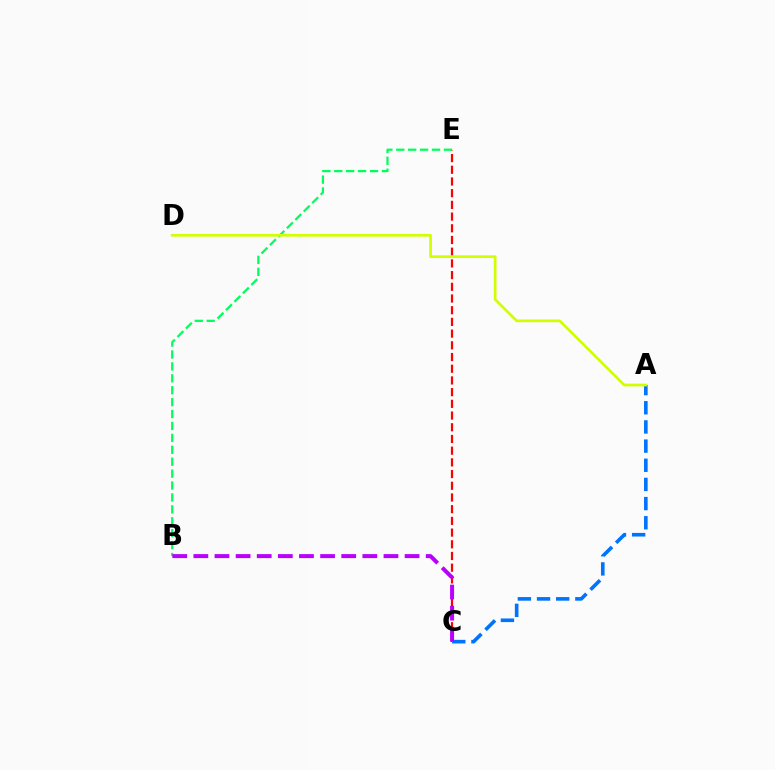{('C', 'E'): [{'color': '#ff0000', 'line_style': 'dashed', 'thickness': 1.59}], ('A', 'C'): [{'color': '#0074ff', 'line_style': 'dashed', 'thickness': 2.6}], ('B', 'E'): [{'color': '#00ff5c', 'line_style': 'dashed', 'thickness': 1.62}], ('B', 'C'): [{'color': '#b900ff', 'line_style': 'dashed', 'thickness': 2.87}], ('A', 'D'): [{'color': '#d1ff00', 'line_style': 'solid', 'thickness': 1.95}]}